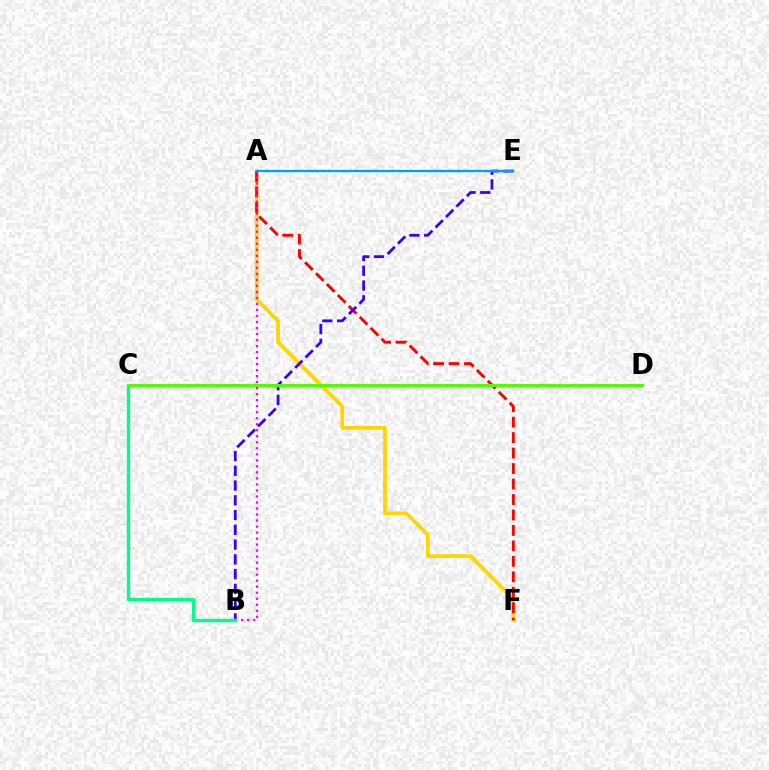{('A', 'F'): [{'color': '#ffd500', 'line_style': 'solid', 'thickness': 2.72}, {'color': '#ff0000', 'line_style': 'dashed', 'thickness': 2.1}], ('A', 'B'): [{'color': '#ff00ed', 'line_style': 'dotted', 'thickness': 1.63}], ('B', 'E'): [{'color': '#3700ff', 'line_style': 'dashed', 'thickness': 2.01}], ('B', 'C'): [{'color': '#00ff86', 'line_style': 'solid', 'thickness': 2.38}], ('C', 'D'): [{'color': '#4fff00', 'line_style': 'solid', 'thickness': 2.15}], ('A', 'E'): [{'color': '#009eff', 'line_style': 'solid', 'thickness': 1.68}]}